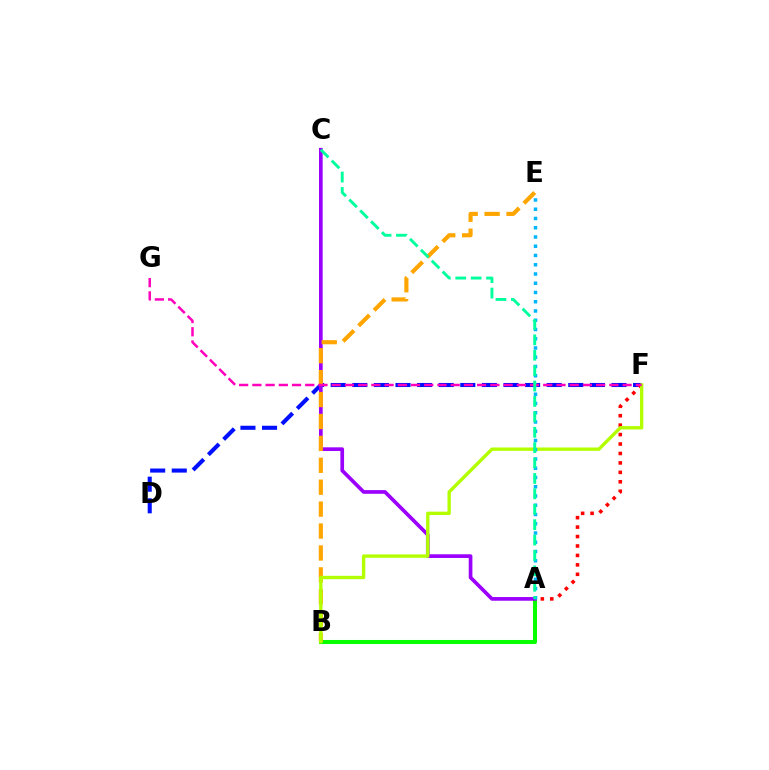{('D', 'F'): [{'color': '#0010ff', 'line_style': 'dashed', 'thickness': 2.93}], ('A', 'B'): [{'color': '#08ff00', 'line_style': 'solid', 'thickness': 2.91}], ('A', 'C'): [{'color': '#9b00ff', 'line_style': 'solid', 'thickness': 2.65}, {'color': '#00ff9d', 'line_style': 'dashed', 'thickness': 2.09}], ('A', 'F'): [{'color': '#ff0000', 'line_style': 'dotted', 'thickness': 2.57}], ('B', 'E'): [{'color': '#ffa500', 'line_style': 'dashed', 'thickness': 2.98}], ('B', 'F'): [{'color': '#b3ff00', 'line_style': 'solid', 'thickness': 2.42}], ('A', 'E'): [{'color': '#00b5ff', 'line_style': 'dotted', 'thickness': 2.51}], ('F', 'G'): [{'color': '#ff00bd', 'line_style': 'dashed', 'thickness': 1.8}]}